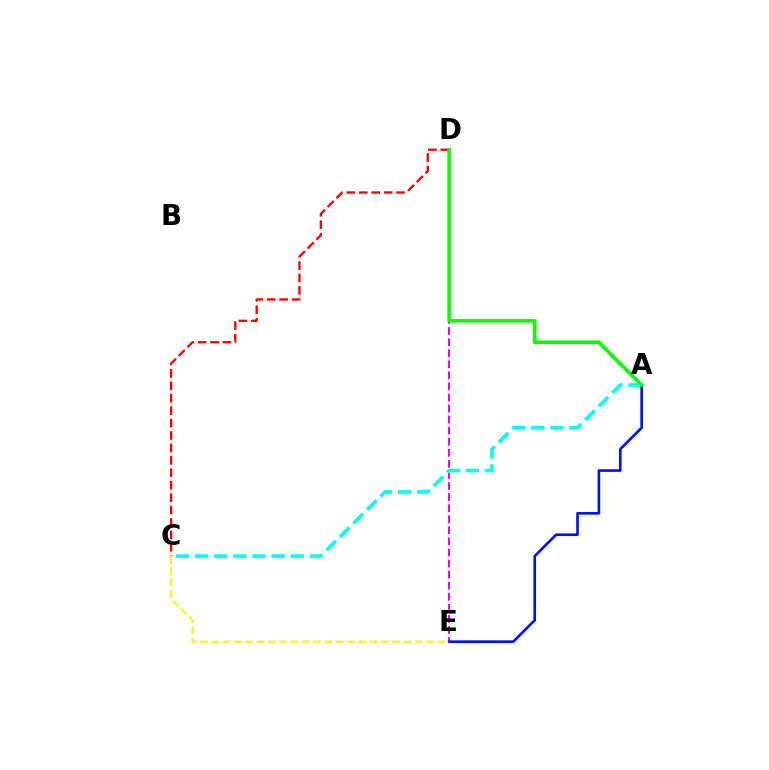{('D', 'E'): [{'color': '#ee00ff', 'line_style': 'dashed', 'thickness': 1.5}], ('C', 'D'): [{'color': '#ff0000', 'line_style': 'dashed', 'thickness': 1.69}], ('A', 'C'): [{'color': '#00fff6', 'line_style': 'dashed', 'thickness': 2.6}], ('A', 'E'): [{'color': '#0010ff', 'line_style': 'solid', 'thickness': 1.89}], ('C', 'E'): [{'color': '#fcf500', 'line_style': 'dashed', 'thickness': 1.54}], ('A', 'D'): [{'color': '#08ff00', 'line_style': 'solid', 'thickness': 2.59}]}